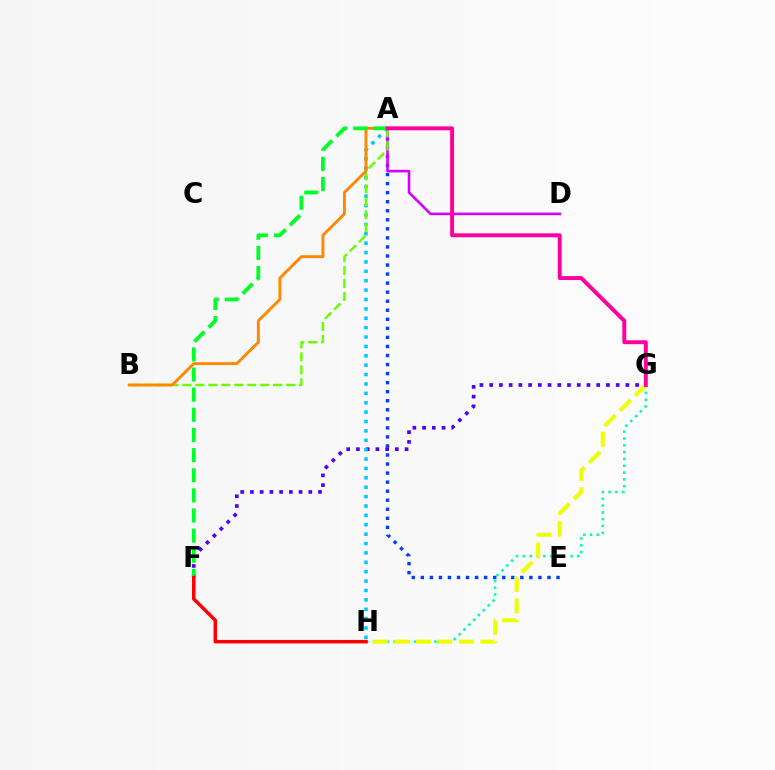{('A', 'E'): [{'color': '#003fff', 'line_style': 'dotted', 'thickness': 2.46}], ('G', 'H'): [{'color': '#00ffaf', 'line_style': 'dotted', 'thickness': 1.85}, {'color': '#eeff00', 'line_style': 'dashed', 'thickness': 2.92}], ('A', 'D'): [{'color': '#d600ff', 'line_style': 'solid', 'thickness': 1.87}], ('F', 'G'): [{'color': '#4f00ff', 'line_style': 'dotted', 'thickness': 2.64}], ('A', 'H'): [{'color': '#00c7ff', 'line_style': 'dotted', 'thickness': 2.55}], ('A', 'B'): [{'color': '#66ff00', 'line_style': 'dashed', 'thickness': 1.76}, {'color': '#ff8800', 'line_style': 'solid', 'thickness': 2.09}], ('A', 'F'): [{'color': '#00ff27', 'line_style': 'dashed', 'thickness': 2.74}], ('A', 'G'): [{'color': '#ff00a0', 'line_style': 'solid', 'thickness': 2.83}], ('F', 'H'): [{'color': '#ff0000', 'line_style': 'solid', 'thickness': 2.51}]}